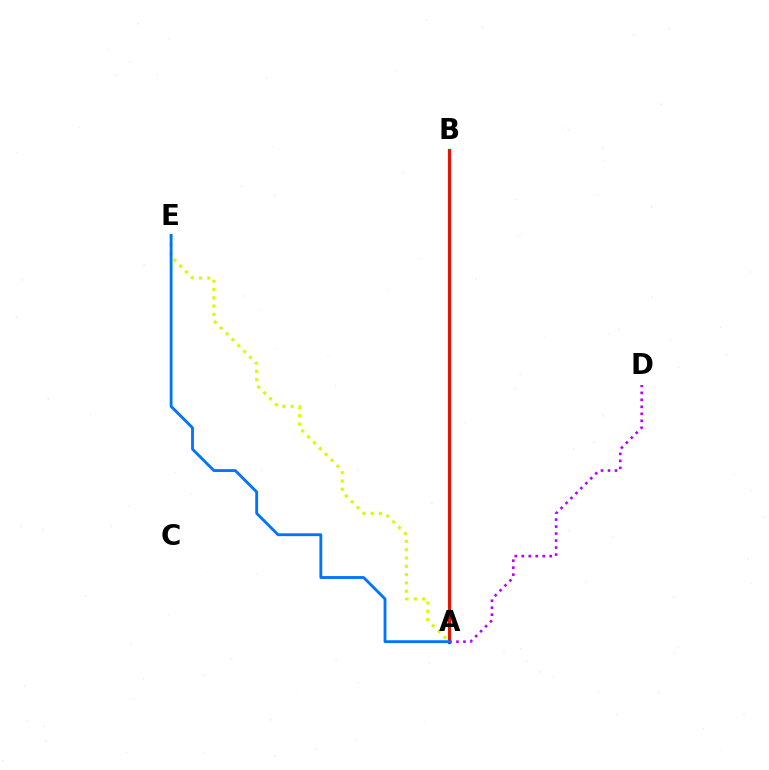{('A', 'B'): [{'color': '#00ff5c', 'line_style': 'solid', 'thickness': 2.45}, {'color': '#ff0000', 'line_style': 'solid', 'thickness': 2.02}], ('A', 'E'): [{'color': '#d1ff00', 'line_style': 'dotted', 'thickness': 2.25}, {'color': '#0074ff', 'line_style': 'solid', 'thickness': 2.05}], ('A', 'D'): [{'color': '#b900ff', 'line_style': 'dotted', 'thickness': 1.9}]}